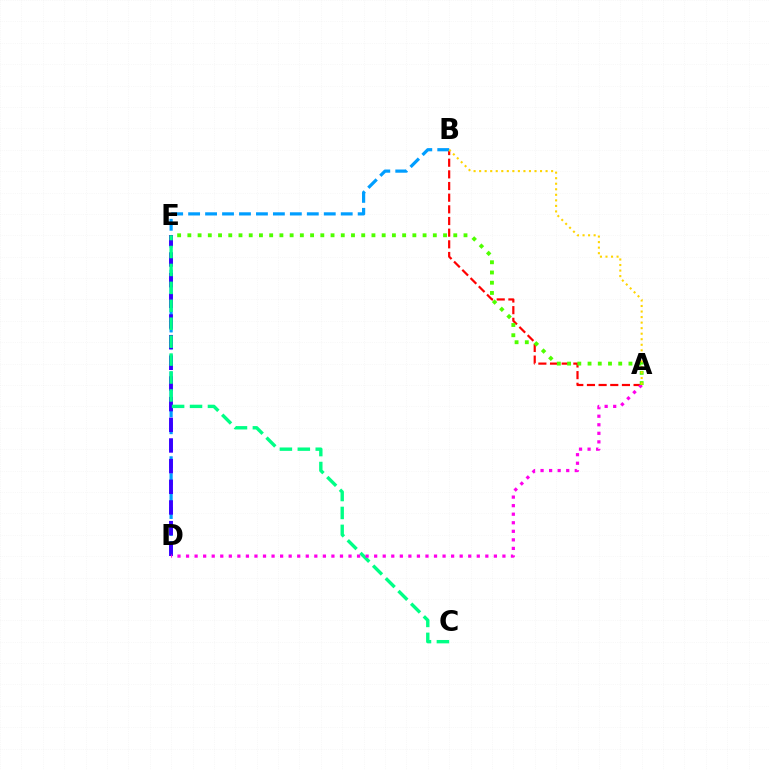{('A', 'B'): [{'color': '#ff0000', 'line_style': 'dashed', 'thickness': 1.58}, {'color': '#ffd500', 'line_style': 'dotted', 'thickness': 1.5}], ('B', 'D'): [{'color': '#009eff', 'line_style': 'dashed', 'thickness': 2.3}], ('D', 'E'): [{'color': '#3700ff', 'line_style': 'dashed', 'thickness': 2.81}], ('C', 'E'): [{'color': '#00ff86', 'line_style': 'dashed', 'thickness': 2.44}], ('A', 'D'): [{'color': '#ff00ed', 'line_style': 'dotted', 'thickness': 2.32}], ('A', 'E'): [{'color': '#4fff00', 'line_style': 'dotted', 'thickness': 2.78}]}